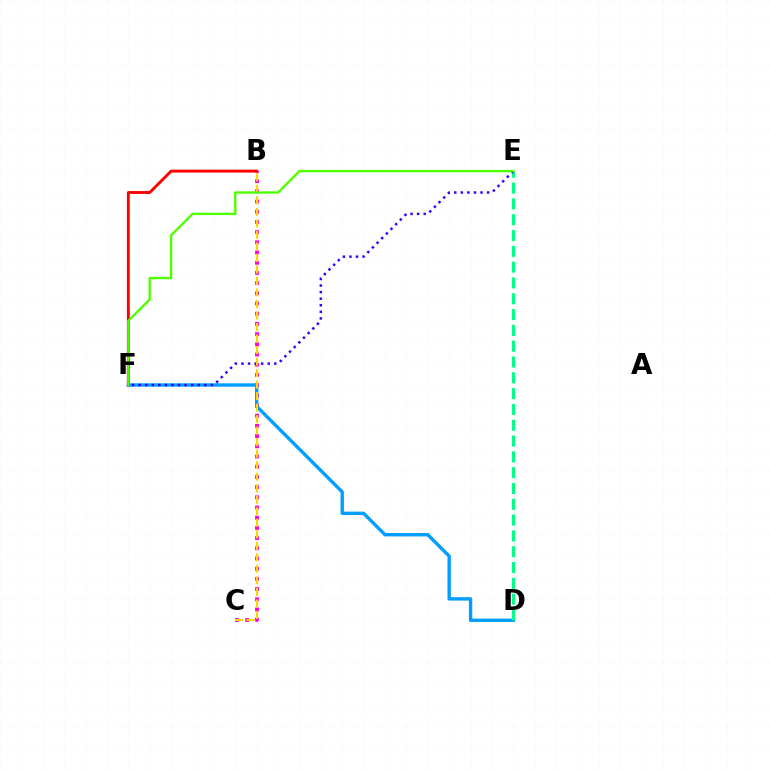{('B', 'C'): [{'color': '#ff00ed', 'line_style': 'dotted', 'thickness': 2.77}, {'color': '#ffd500', 'line_style': 'dashed', 'thickness': 1.56}], ('D', 'F'): [{'color': '#009eff', 'line_style': 'solid', 'thickness': 2.44}], ('B', 'F'): [{'color': '#ff0000', 'line_style': 'solid', 'thickness': 2.08}], ('D', 'E'): [{'color': '#00ff86', 'line_style': 'dashed', 'thickness': 2.15}], ('E', 'F'): [{'color': '#3700ff', 'line_style': 'dotted', 'thickness': 1.78}, {'color': '#4fff00', 'line_style': 'solid', 'thickness': 1.7}]}